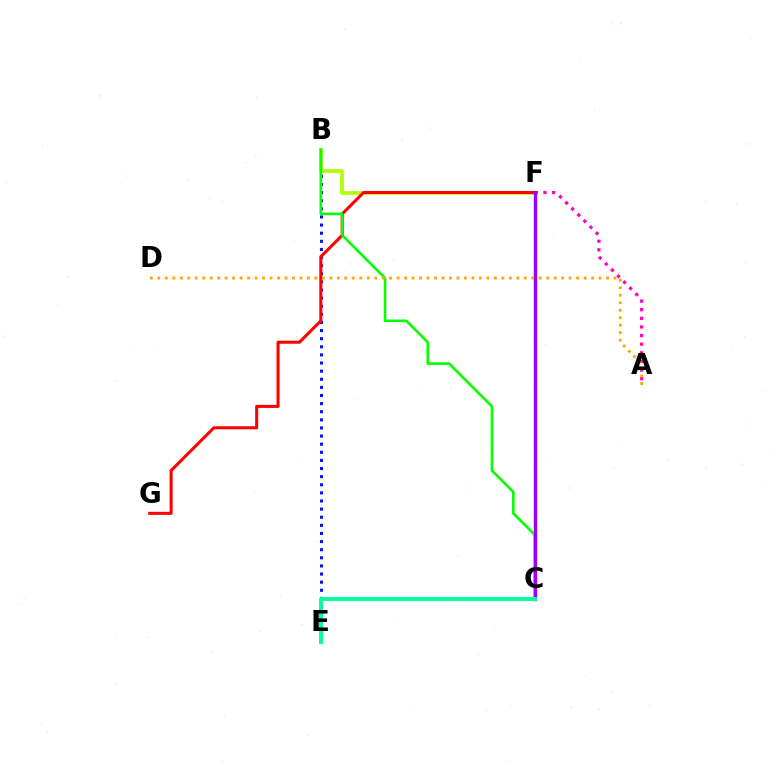{('B', 'E'): [{'color': '#0010ff', 'line_style': 'dotted', 'thickness': 2.2}], ('B', 'F'): [{'color': '#b3ff00', 'line_style': 'solid', 'thickness': 2.71}], ('A', 'F'): [{'color': '#ff00bd', 'line_style': 'dotted', 'thickness': 2.34}], ('F', 'G'): [{'color': '#ff0000', 'line_style': 'solid', 'thickness': 2.2}], ('B', 'C'): [{'color': '#08ff00', 'line_style': 'solid', 'thickness': 1.9}], ('C', 'F'): [{'color': '#00b5ff', 'line_style': 'dashed', 'thickness': 1.57}, {'color': '#9b00ff', 'line_style': 'solid', 'thickness': 2.44}], ('C', 'E'): [{'color': '#00ff9d', 'line_style': 'solid', 'thickness': 2.82}], ('A', 'D'): [{'color': '#ffa500', 'line_style': 'dotted', 'thickness': 2.03}]}